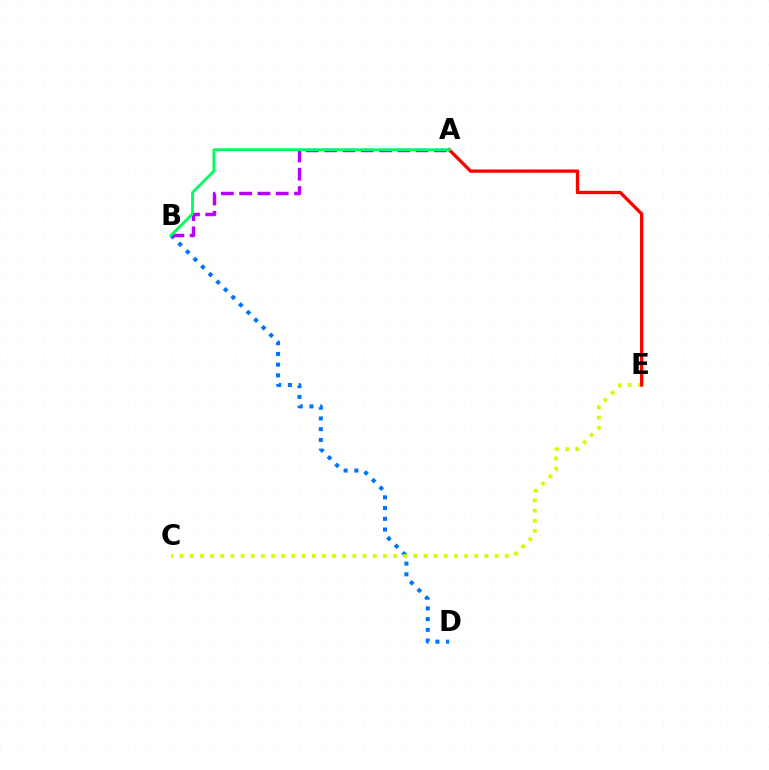{('B', 'D'): [{'color': '#0074ff', 'line_style': 'dotted', 'thickness': 2.91}], ('C', 'E'): [{'color': '#d1ff00', 'line_style': 'dotted', 'thickness': 2.76}], ('A', 'E'): [{'color': '#ff0000', 'line_style': 'solid', 'thickness': 2.39}], ('A', 'B'): [{'color': '#b900ff', 'line_style': 'dashed', 'thickness': 2.48}, {'color': '#00ff5c', 'line_style': 'solid', 'thickness': 2.02}]}